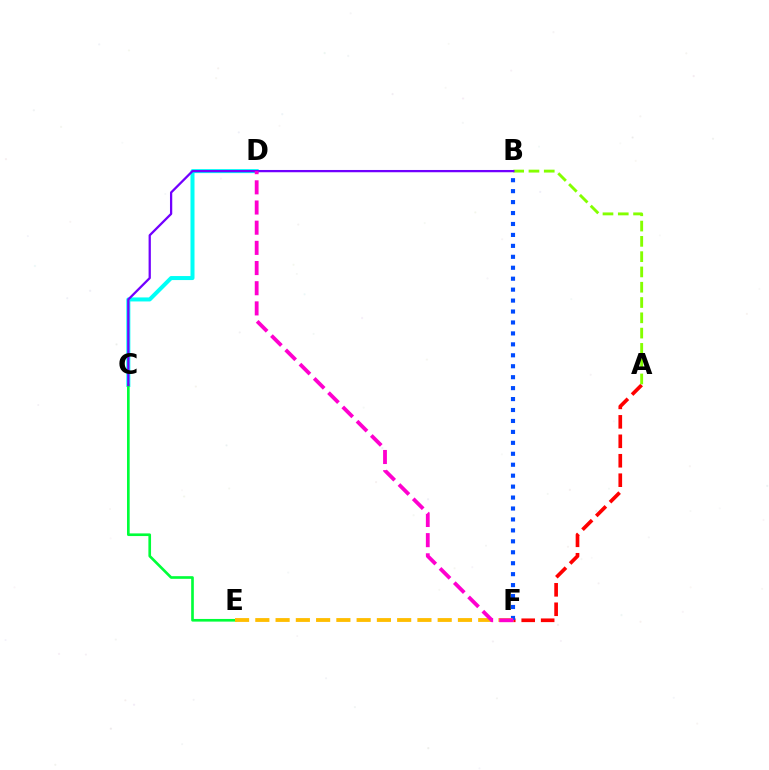{('A', 'F'): [{'color': '#ff0000', 'line_style': 'dashed', 'thickness': 2.64}], ('B', 'F'): [{'color': '#004bff', 'line_style': 'dotted', 'thickness': 2.97}], ('C', 'D'): [{'color': '#00fff6', 'line_style': 'solid', 'thickness': 2.89}], ('A', 'B'): [{'color': '#84ff00', 'line_style': 'dashed', 'thickness': 2.08}], ('C', 'E'): [{'color': '#00ff39', 'line_style': 'solid', 'thickness': 1.91}], ('E', 'F'): [{'color': '#ffbd00', 'line_style': 'dashed', 'thickness': 2.75}], ('B', 'C'): [{'color': '#7200ff', 'line_style': 'solid', 'thickness': 1.64}], ('D', 'F'): [{'color': '#ff00cf', 'line_style': 'dashed', 'thickness': 2.74}]}